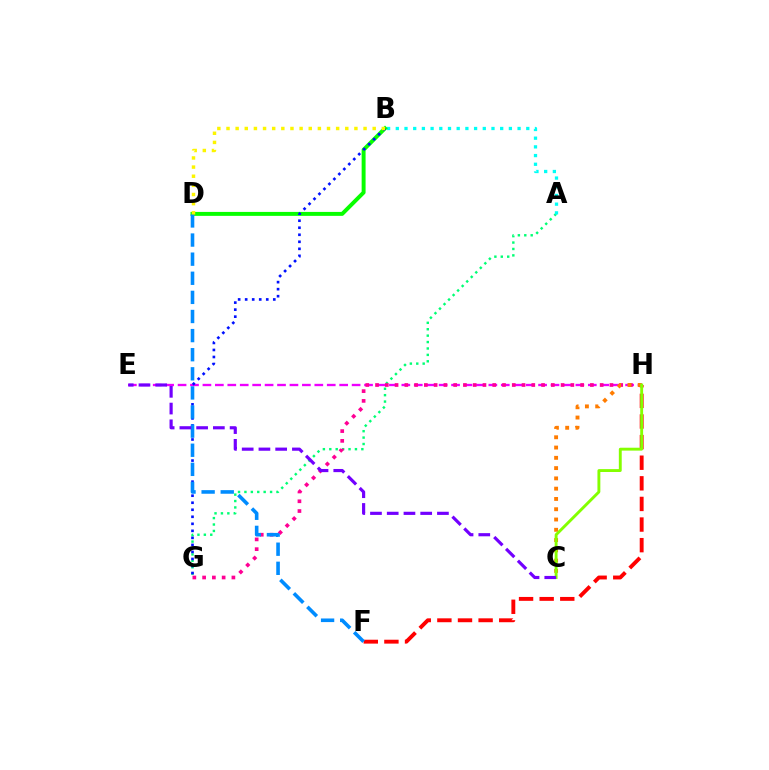{('A', 'G'): [{'color': '#00ff74', 'line_style': 'dotted', 'thickness': 1.74}], ('A', 'B'): [{'color': '#00fff6', 'line_style': 'dotted', 'thickness': 2.36}], ('B', 'D'): [{'color': '#08ff00', 'line_style': 'solid', 'thickness': 2.84}, {'color': '#fcf500', 'line_style': 'dotted', 'thickness': 2.48}], ('E', 'H'): [{'color': '#ee00ff', 'line_style': 'dashed', 'thickness': 1.69}], ('G', 'H'): [{'color': '#ff0094', 'line_style': 'dotted', 'thickness': 2.65}], ('F', 'H'): [{'color': '#ff0000', 'line_style': 'dashed', 'thickness': 2.8}], ('C', 'H'): [{'color': '#ff7c00', 'line_style': 'dotted', 'thickness': 2.79}, {'color': '#84ff00', 'line_style': 'solid', 'thickness': 2.08}], ('B', 'G'): [{'color': '#0010ff', 'line_style': 'dotted', 'thickness': 1.91}], ('D', 'F'): [{'color': '#008cff', 'line_style': 'dashed', 'thickness': 2.6}], ('C', 'E'): [{'color': '#7200ff', 'line_style': 'dashed', 'thickness': 2.27}]}